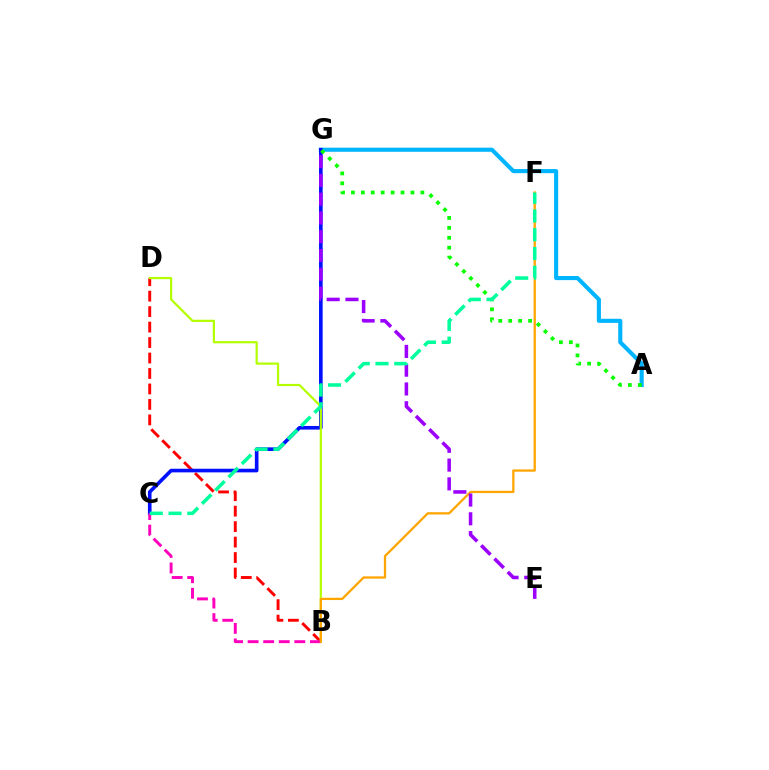{('B', 'D'): [{'color': '#ff0000', 'line_style': 'dashed', 'thickness': 2.1}, {'color': '#b3ff00', 'line_style': 'solid', 'thickness': 1.59}], ('A', 'G'): [{'color': '#00b5ff', 'line_style': 'solid', 'thickness': 2.96}, {'color': '#08ff00', 'line_style': 'dotted', 'thickness': 2.7}], ('C', 'G'): [{'color': '#0010ff', 'line_style': 'solid', 'thickness': 2.61}], ('B', 'C'): [{'color': '#ff00bd', 'line_style': 'dashed', 'thickness': 2.12}], ('B', 'F'): [{'color': '#ffa500', 'line_style': 'solid', 'thickness': 1.65}], ('E', 'G'): [{'color': '#9b00ff', 'line_style': 'dashed', 'thickness': 2.55}], ('C', 'F'): [{'color': '#00ff9d', 'line_style': 'dashed', 'thickness': 2.55}]}